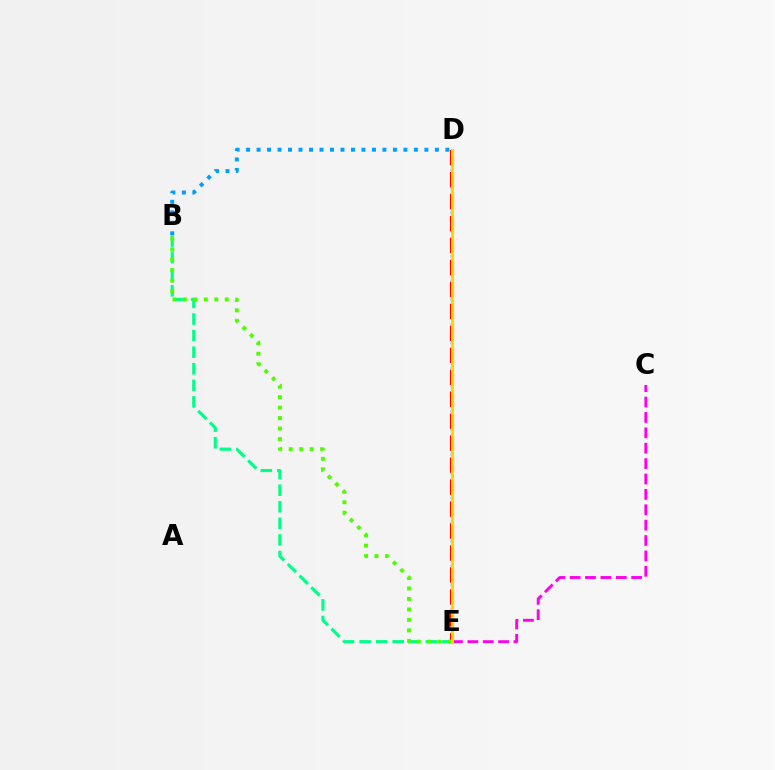{('D', 'E'): [{'color': '#3700ff', 'line_style': 'dotted', 'thickness': 1.68}, {'color': '#ff0000', 'line_style': 'dashed', 'thickness': 2.98}, {'color': '#ffd500', 'line_style': 'solid', 'thickness': 2.17}], ('C', 'E'): [{'color': '#ff00ed', 'line_style': 'dashed', 'thickness': 2.09}], ('B', 'D'): [{'color': '#009eff', 'line_style': 'dotted', 'thickness': 2.85}], ('B', 'E'): [{'color': '#00ff86', 'line_style': 'dashed', 'thickness': 2.25}, {'color': '#4fff00', 'line_style': 'dotted', 'thickness': 2.85}]}